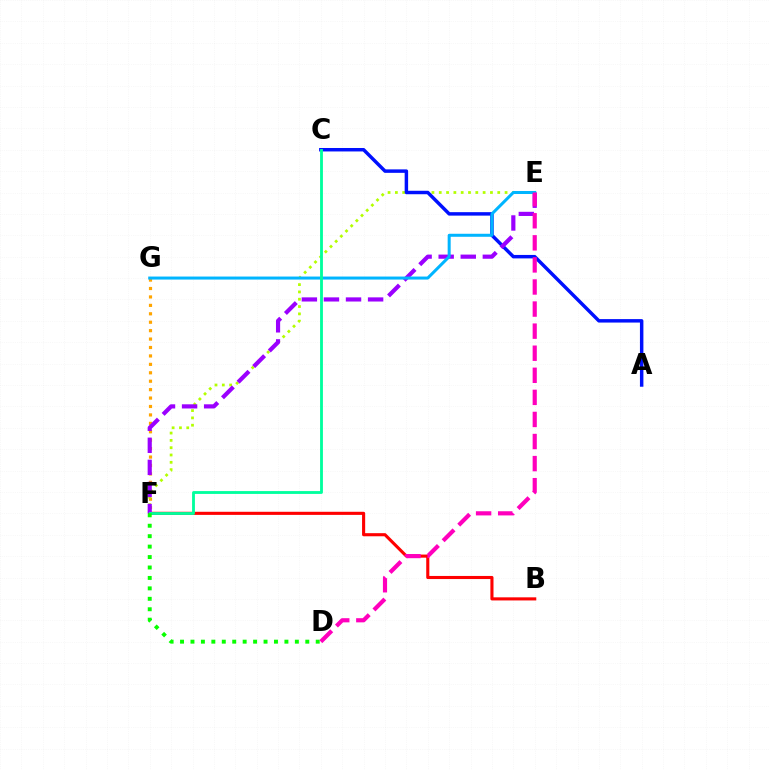{('F', 'G'): [{'color': '#ffa500', 'line_style': 'dotted', 'thickness': 2.29}], ('E', 'F'): [{'color': '#b3ff00', 'line_style': 'dotted', 'thickness': 1.99}, {'color': '#9b00ff', 'line_style': 'dashed', 'thickness': 3.0}], ('B', 'F'): [{'color': '#ff0000', 'line_style': 'solid', 'thickness': 2.24}], ('A', 'C'): [{'color': '#0010ff', 'line_style': 'solid', 'thickness': 2.49}], ('E', 'G'): [{'color': '#00b5ff', 'line_style': 'solid', 'thickness': 2.17}], ('C', 'F'): [{'color': '#00ff9d', 'line_style': 'solid', 'thickness': 2.04}], ('D', 'F'): [{'color': '#08ff00', 'line_style': 'dotted', 'thickness': 2.84}], ('D', 'E'): [{'color': '#ff00bd', 'line_style': 'dashed', 'thickness': 3.0}]}